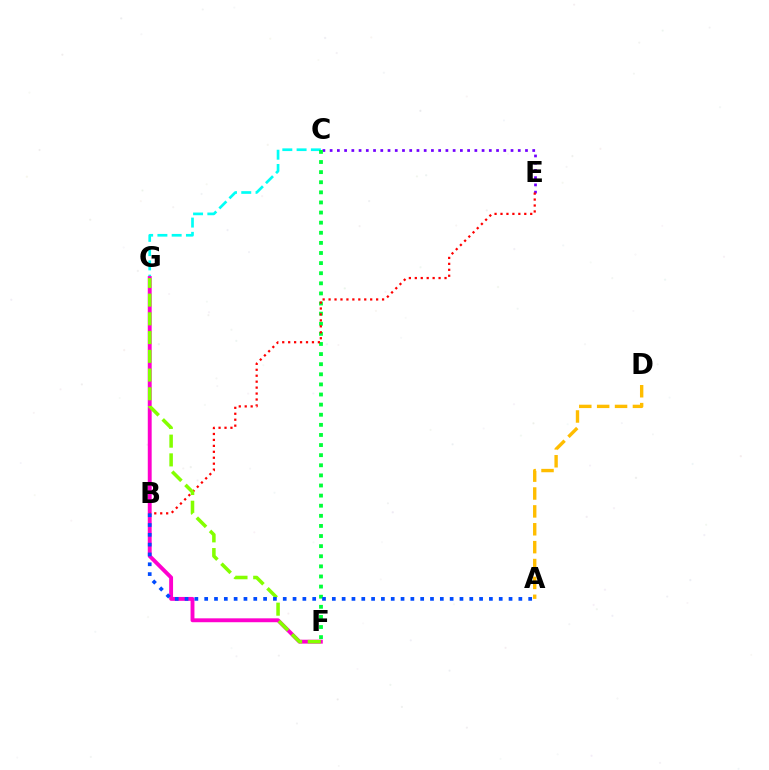{('C', 'E'): [{'color': '#7200ff', 'line_style': 'dotted', 'thickness': 1.97}], ('C', 'G'): [{'color': '#00fff6', 'line_style': 'dashed', 'thickness': 1.94}], ('F', 'G'): [{'color': '#ff00cf', 'line_style': 'solid', 'thickness': 2.8}, {'color': '#84ff00', 'line_style': 'dashed', 'thickness': 2.55}], ('C', 'F'): [{'color': '#00ff39', 'line_style': 'dotted', 'thickness': 2.75}], ('B', 'E'): [{'color': '#ff0000', 'line_style': 'dotted', 'thickness': 1.61}], ('A', 'D'): [{'color': '#ffbd00', 'line_style': 'dashed', 'thickness': 2.43}], ('A', 'B'): [{'color': '#004bff', 'line_style': 'dotted', 'thickness': 2.67}]}